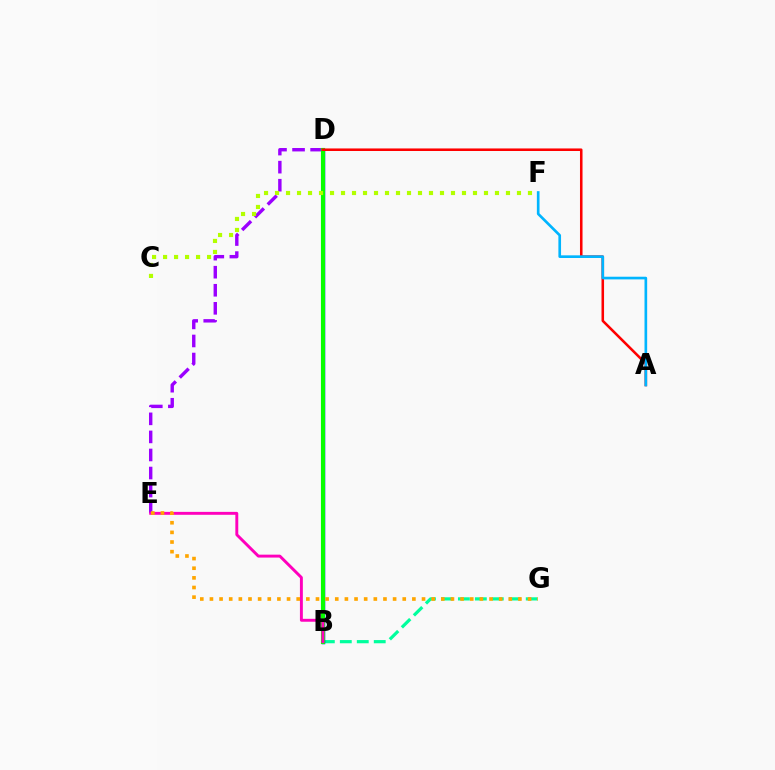{('D', 'E'): [{'color': '#9b00ff', 'line_style': 'dashed', 'thickness': 2.45}], ('B', 'G'): [{'color': '#00ff9d', 'line_style': 'dashed', 'thickness': 2.3}], ('B', 'D'): [{'color': '#0010ff', 'line_style': 'solid', 'thickness': 2.49}, {'color': '#08ff00', 'line_style': 'solid', 'thickness': 2.98}], ('B', 'E'): [{'color': '#ff00bd', 'line_style': 'solid', 'thickness': 2.1}], ('A', 'D'): [{'color': '#ff0000', 'line_style': 'solid', 'thickness': 1.84}], ('A', 'F'): [{'color': '#00b5ff', 'line_style': 'solid', 'thickness': 1.92}], ('E', 'G'): [{'color': '#ffa500', 'line_style': 'dotted', 'thickness': 2.62}], ('C', 'F'): [{'color': '#b3ff00', 'line_style': 'dotted', 'thickness': 2.99}]}